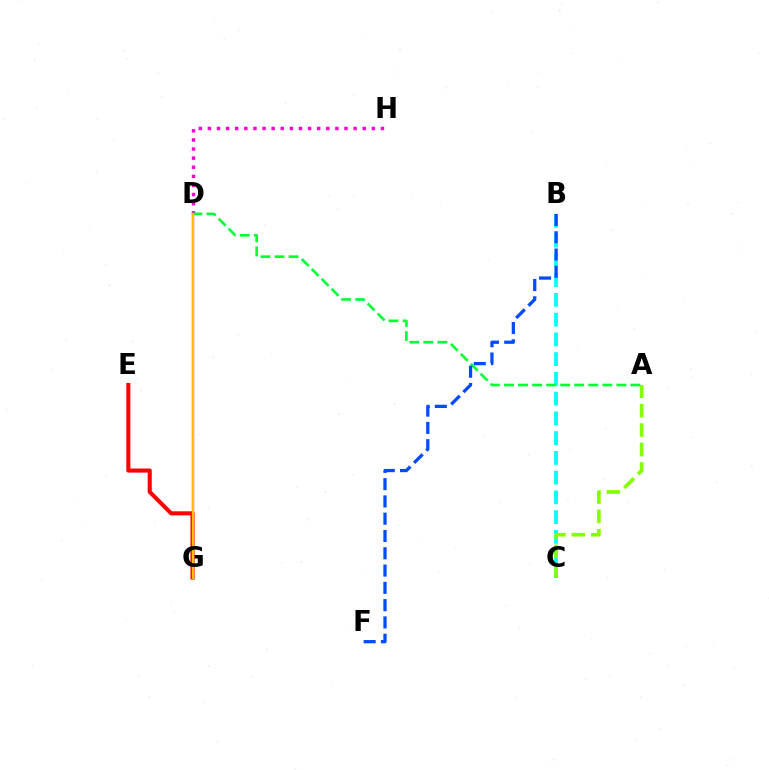{('D', 'G'): [{'color': '#7200ff', 'line_style': 'solid', 'thickness': 1.6}, {'color': '#ffbd00', 'line_style': 'solid', 'thickness': 1.66}], ('B', 'C'): [{'color': '#00fff6', 'line_style': 'dashed', 'thickness': 2.68}], ('D', 'H'): [{'color': '#ff00cf', 'line_style': 'dotted', 'thickness': 2.47}], ('E', 'G'): [{'color': '#ff0000', 'line_style': 'solid', 'thickness': 2.93}], ('A', 'D'): [{'color': '#00ff39', 'line_style': 'dashed', 'thickness': 1.91}], ('B', 'F'): [{'color': '#004bff', 'line_style': 'dashed', 'thickness': 2.35}], ('A', 'C'): [{'color': '#84ff00', 'line_style': 'dashed', 'thickness': 2.64}]}